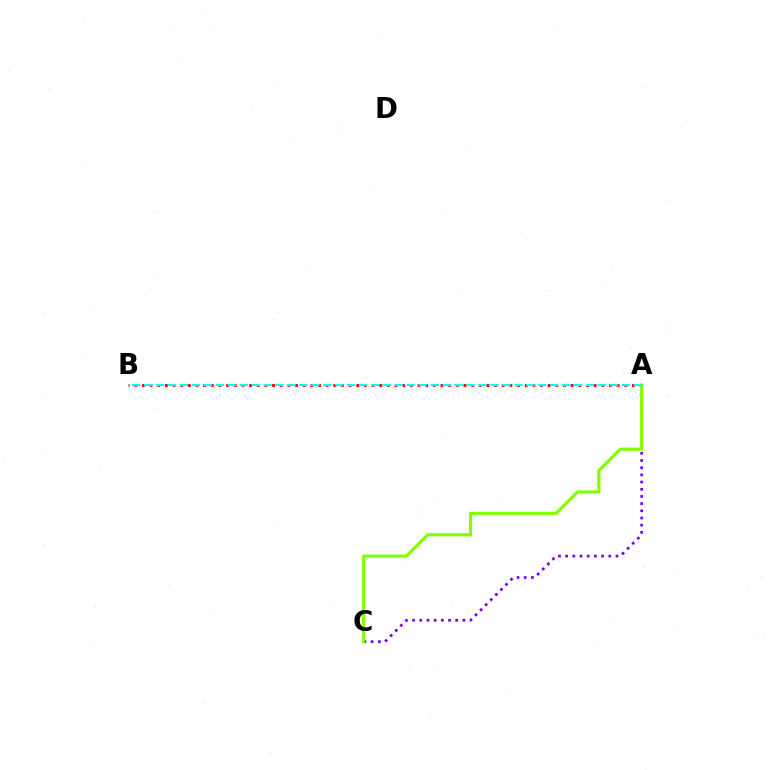{('A', 'C'): [{'color': '#7200ff', 'line_style': 'dotted', 'thickness': 1.95}, {'color': '#84ff00', 'line_style': 'solid', 'thickness': 2.31}], ('A', 'B'): [{'color': '#ff0000', 'line_style': 'dotted', 'thickness': 2.08}, {'color': '#00fff6', 'line_style': 'dashed', 'thickness': 1.62}]}